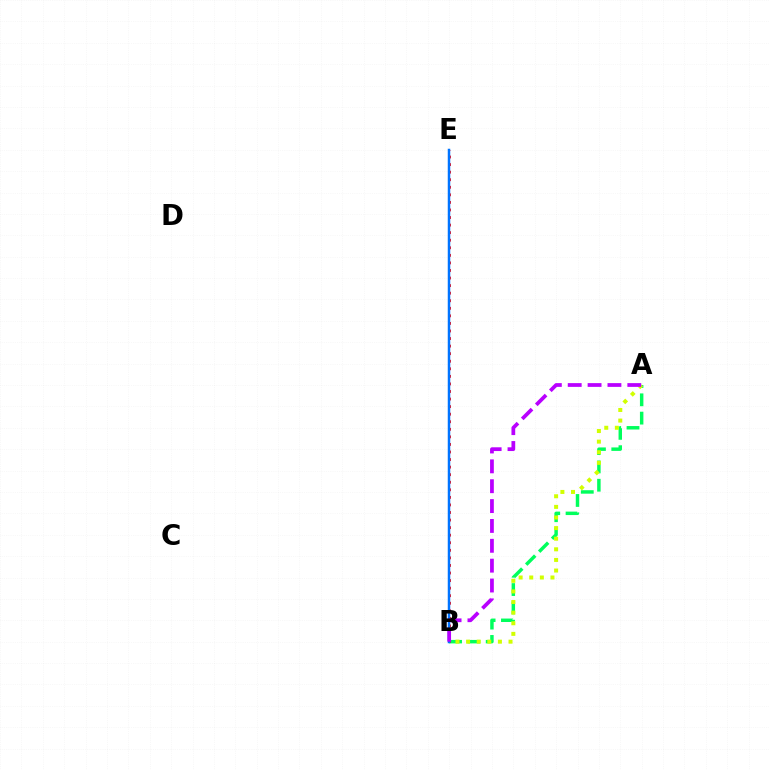{('A', 'B'): [{'color': '#00ff5c', 'line_style': 'dashed', 'thickness': 2.49}, {'color': '#d1ff00', 'line_style': 'dotted', 'thickness': 2.88}, {'color': '#b900ff', 'line_style': 'dashed', 'thickness': 2.7}], ('B', 'E'): [{'color': '#ff0000', 'line_style': 'dotted', 'thickness': 2.05}, {'color': '#0074ff', 'line_style': 'solid', 'thickness': 1.79}]}